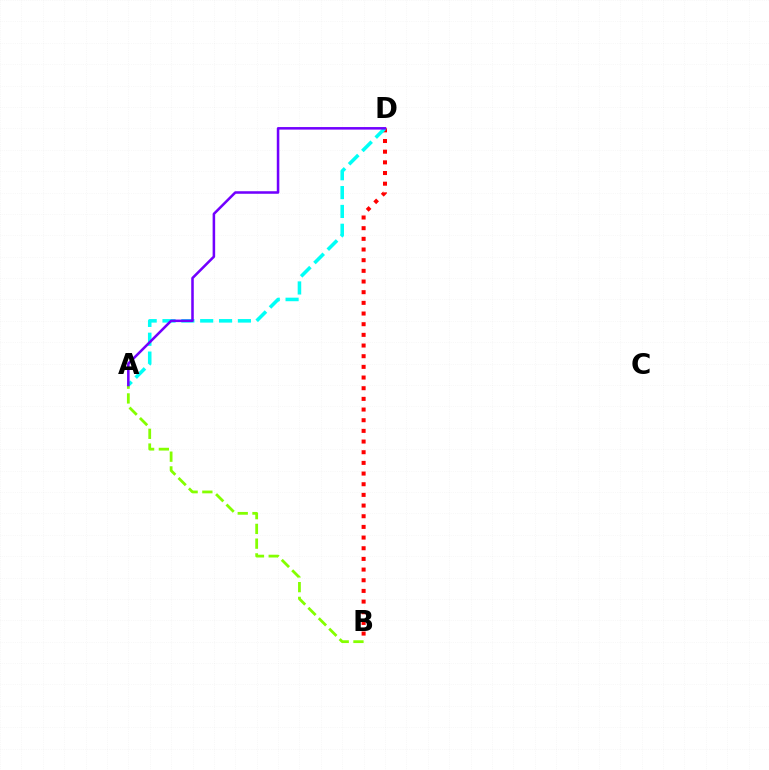{('A', 'B'): [{'color': '#84ff00', 'line_style': 'dashed', 'thickness': 2.0}], ('B', 'D'): [{'color': '#ff0000', 'line_style': 'dotted', 'thickness': 2.9}], ('A', 'D'): [{'color': '#00fff6', 'line_style': 'dashed', 'thickness': 2.56}, {'color': '#7200ff', 'line_style': 'solid', 'thickness': 1.83}]}